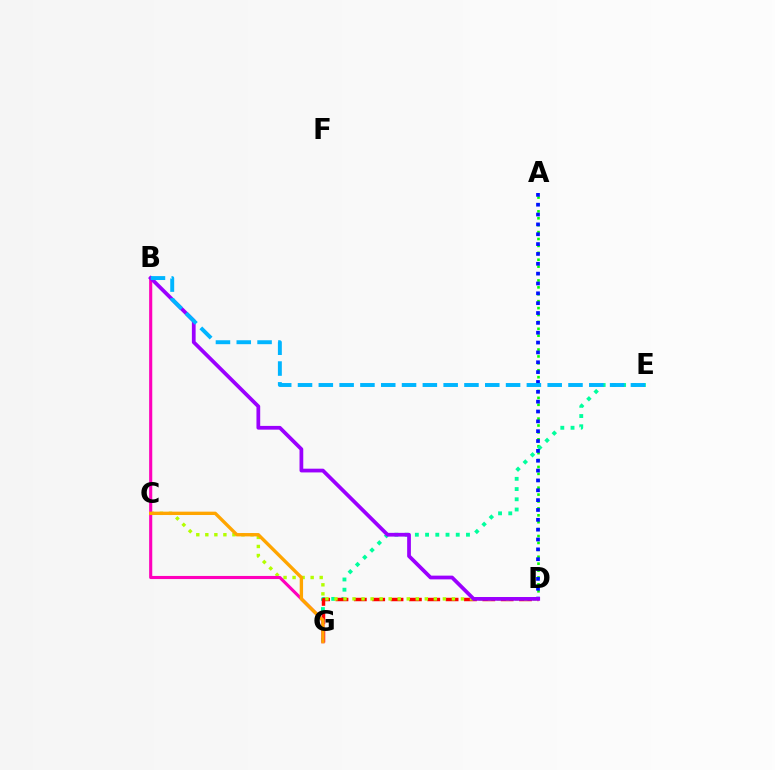{('A', 'D'): [{'color': '#08ff00', 'line_style': 'dotted', 'thickness': 1.88}, {'color': '#0010ff', 'line_style': 'dotted', 'thickness': 2.68}], ('E', 'G'): [{'color': '#00ff9d', 'line_style': 'dotted', 'thickness': 2.78}], ('D', 'G'): [{'color': '#ff0000', 'line_style': 'dashed', 'thickness': 2.49}], ('C', 'D'): [{'color': '#b3ff00', 'line_style': 'dotted', 'thickness': 2.45}], ('B', 'G'): [{'color': '#ff00bd', 'line_style': 'solid', 'thickness': 2.24}], ('C', 'G'): [{'color': '#ffa500', 'line_style': 'solid', 'thickness': 2.42}], ('B', 'D'): [{'color': '#9b00ff', 'line_style': 'solid', 'thickness': 2.7}], ('B', 'E'): [{'color': '#00b5ff', 'line_style': 'dashed', 'thickness': 2.83}]}